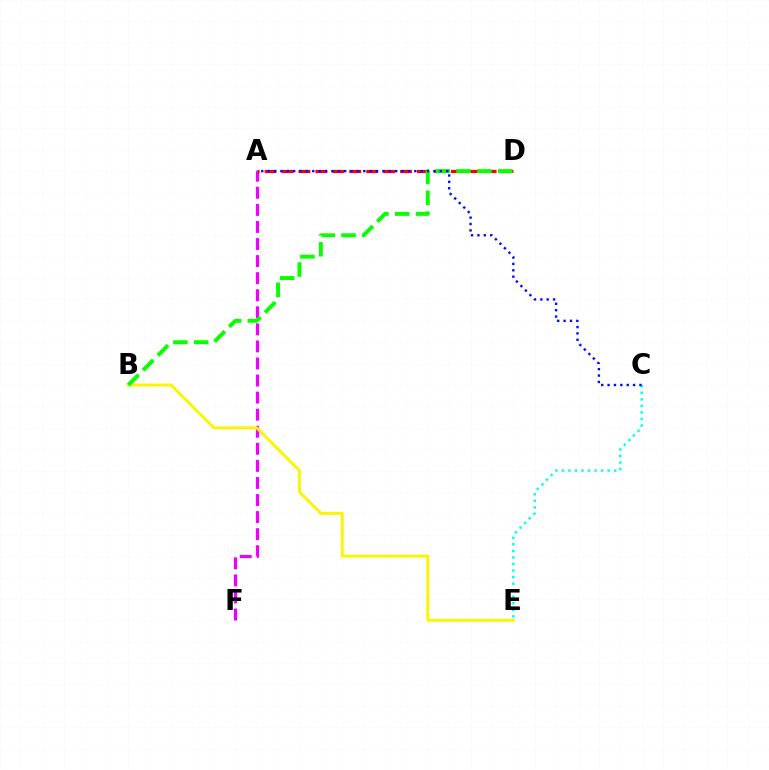{('C', 'E'): [{'color': '#00fff6', 'line_style': 'dotted', 'thickness': 1.78}], ('A', 'F'): [{'color': '#ee00ff', 'line_style': 'dashed', 'thickness': 2.32}], ('A', 'D'): [{'color': '#ff0000', 'line_style': 'dashed', 'thickness': 2.3}], ('B', 'E'): [{'color': '#fcf500', 'line_style': 'solid', 'thickness': 2.14}], ('B', 'D'): [{'color': '#08ff00', 'line_style': 'dashed', 'thickness': 2.83}], ('A', 'C'): [{'color': '#0010ff', 'line_style': 'dotted', 'thickness': 1.73}]}